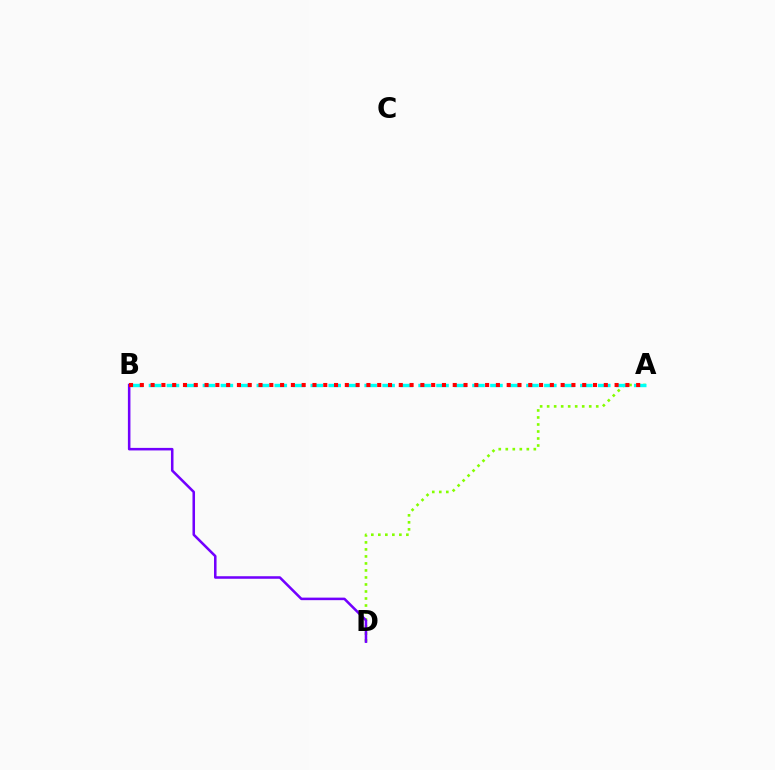{('A', 'D'): [{'color': '#84ff00', 'line_style': 'dotted', 'thickness': 1.91}], ('A', 'B'): [{'color': '#00fff6', 'line_style': 'dashed', 'thickness': 2.44}, {'color': '#ff0000', 'line_style': 'dotted', 'thickness': 2.93}], ('B', 'D'): [{'color': '#7200ff', 'line_style': 'solid', 'thickness': 1.83}]}